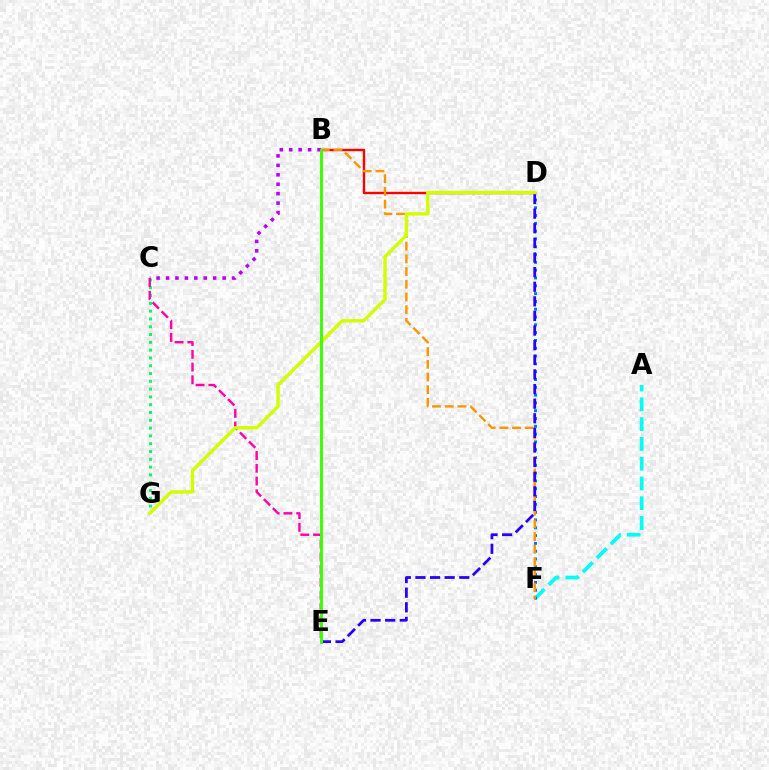{('A', 'F'): [{'color': '#00fff6', 'line_style': 'dashed', 'thickness': 2.69}], ('C', 'G'): [{'color': '#00ff5c', 'line_style': 'dotted', 'thickness': 2.12}], ('B', 'D'): [{'color': '#ff0000', 'line_style': 'solid', 'thickness': 1.72}], ('D', 'F'): [{'color': '#0074ff', 'line_style': 'dotted', 'thickness': 2.12}], ('B', 'F'): [{'color': '#ff9400', 'line_style': 'dashed', 'thickness': 1.73}], ('D', 'E'): [{'color': '#2500ff', 'line_style': 'dashed', 'thickness': 1.99}], ('B', 'C'): [{'color': '#b900ff', 'line_style': 'dotted', 'thickness': 2.56}], ('C', 'E'): [{'color': '#ff00ac', 'line_style': 'dashed', 'thickness': 1.73}], ('D', 'G'): [{'color': '#d1ff00', 'line_style': 'solid', 'thickness': 2.44}], ('B', 'E'): [{'color': '#3dff00', 'line_style': 'solid', 'thickness': 2.11}]}